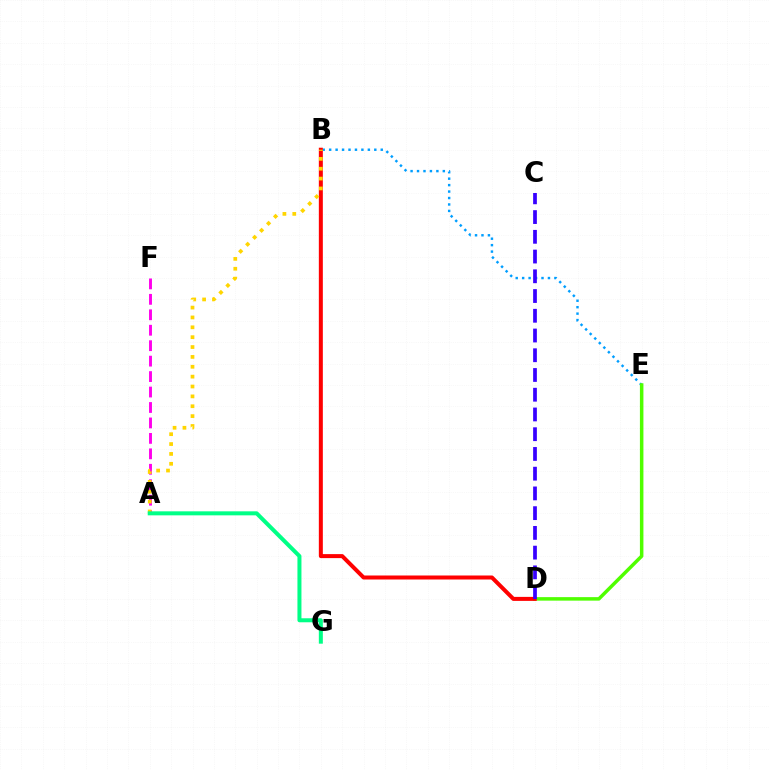{('B', 'E'): [{'color': '#009eff', 'line_style': 'dotted', 'thickness': 1.75}], ('D', 'E'): [{'color': '#4fff00', 'line_style': 'solid', 'thickness': 2.52}], ('A', 'F'): [{'color': '#ff00ed', 'line_style': 'dashed', 'thickness': 2.1}], ('B', 'D'): [{'color': '#ff0000', 'line_style': 'solid', 'thickness': 2.88}], ('A', 'B'): [{'color': '#ffd500', 'line_style': 'dotted', 'thickness': 2.68}], ('A', 'G'): [{'color': '#00ff86', 'line_style': 'solid', 'thickness': 2.89}], ('C', 'D'): [{'color': '#3700ff', 'line_style': 'dashed', 'thickness': 2.68}]}